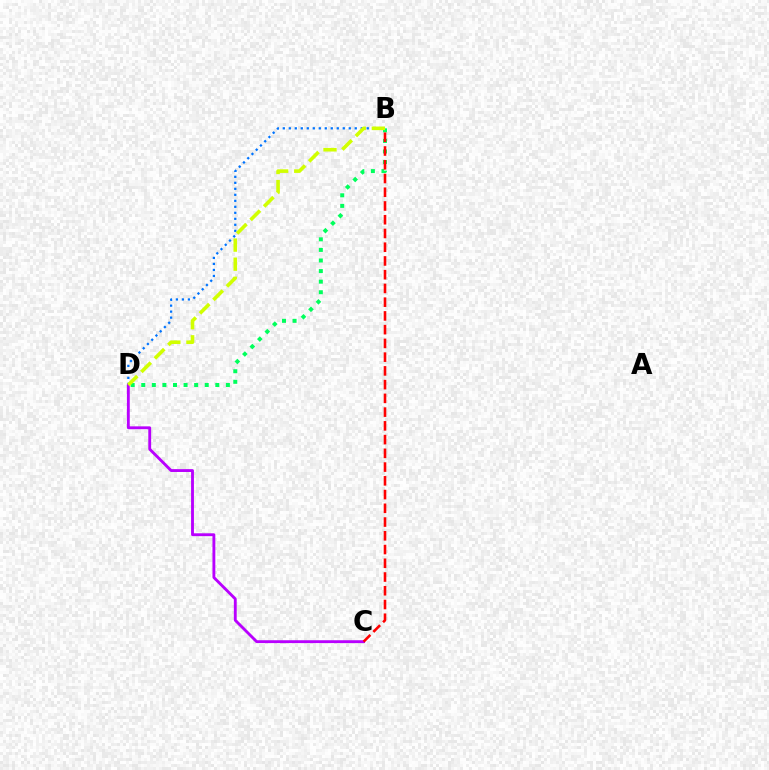{('B', 'D'): [{'color': '#0074ff', 'line_style': 'dotted', 'thickness': 1.63}, {'color': '#00ff5c', 'line_style': 'dotted', 'thickness': 2.87}, {'color': '#d1ff00', 'line_style': 'dashed', 'thickness': 2.59}], ('C', 'D'): [{'color': '#b900ff', 'line_style': 'solid', 'thickness': 2.05}], ('B', 'C'): [{'color': '#ff0000', 'line_style': 'dashed', 'thickness': 1.87}]}